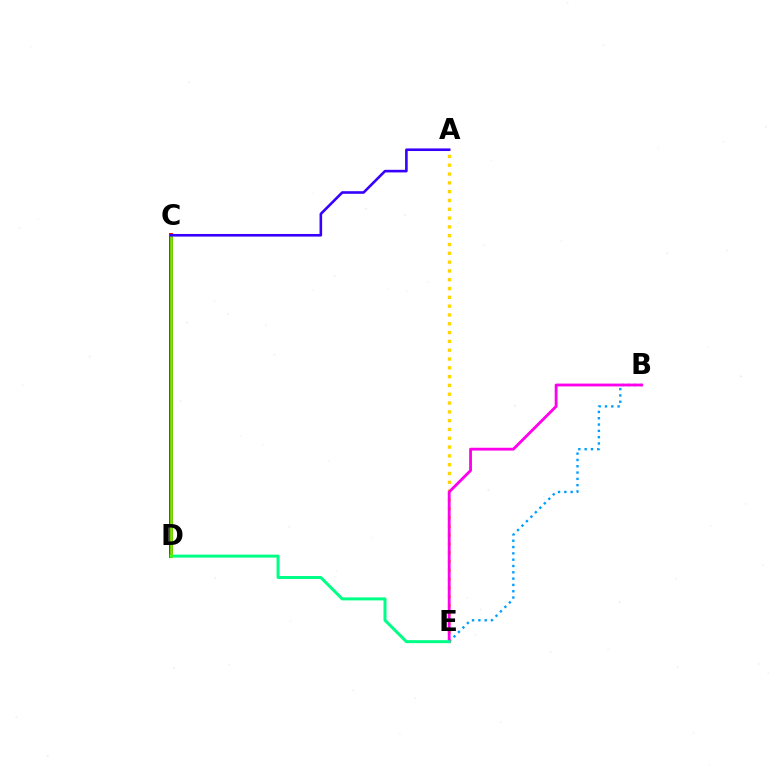{('A', 'E'): [{'color': '#ffd500', 'line_style': 'dotted', 'thickness': 2.39}], ('B', 'E'): [{'color': '#009eff', 'line_style': 'dotted', 'thickness': 1.71}, {'color': '#ff00ed', 'line_style': 'solid', 'thickness': 2.03}], ('C', 'D'): [{'color': '#ff0000', 'line_style': 'solid', 'thickness': 2.82}, {'color': '#4fff00', 'line_style': 'solid', 'thickness': 1.86}], ('D', 'E'): [{'color': '#00ff86', 'line_style': 'solid', 'thickness': 2.16}], ('A', 'C'): [{'color': '#3700ff', 'line_style': 'solid', 'thickness': 1.87}]}